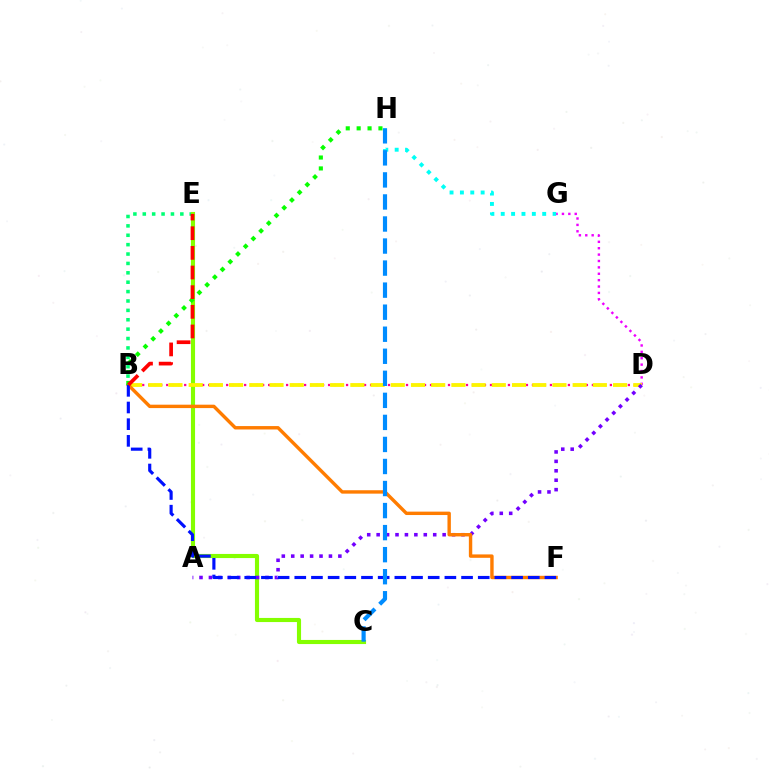{('D', 'G'): [{'color': '#ee00ff', 'line_style': 'dotted', 'thickness': 1.74}], ('B', 'E'): [{'color': '#00ff74', 'line_style': 'dotted', 'thickness': 2.55}, {'color': '#ff0000', 'line_style': 'dashed', 'thickness': 2.67}], ('C', 'E'): [{'color': '#84ff00', 'line_style': 'solid', 'thickness': 2.97}], ('B', 'D'): [{'color': '#ff0094', 'line_style': 'dotted', 'thickness': 1.63}, {'color': '#fcf500', 'line_style': 'dashed', 'thickness': 2.75}], ('A', 'D'): [{'color': '#7200ff', 'line_style': 'dotted', 'thickness': 2.56}], ('B', 'F'): [{'color': '#ff7c00', 'line_style': 'solid', 'thickness': 2.45}, {'color': '#0010ff', 'line_style': 'dashed', 'thickness': 2.27}], ('B', 'H'): [{'color': '#08ff00', 'line_style': 'dotted', 'thickness': 2.96}], ('G', 'H'): [{'color': '#00fff6', 'line_style': 'dotted', 'thickness': 2.82}], ('C', 'H'): [{'color': '#008cff', 'line_style': 'dashed', 'thickness': 2.99}]}